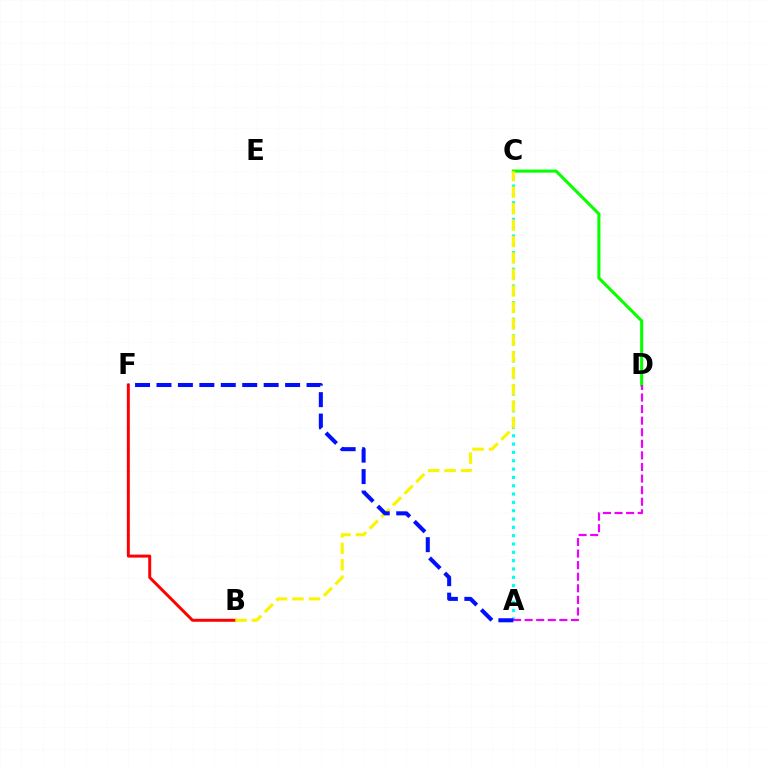{('B', 'F'): [{'color': '#ff0000', 'line_style': 'solid', 'thickness': 2.14}], ('A', 'C'): [{'color': '#00fff6', 'line_style': 'dotted', 'thickness': 2.26}], ('C', 'D'): [{'color': '#08ff00', 'line_style': 'solid', 'thickness': 2.21}], ('B', 'C'): [{'color': '#fcf500', 'line_style': 'dashed', 'thickness': 2.24}], ('A', 'D'): [{'color': '#ee00ff', 'line_style': 'dashed', 'thickness': 1.57}], ('A', 'F'): [{'color': '#0010ff', 'line_style': 'dashed', 'thickness': 2.91}]}